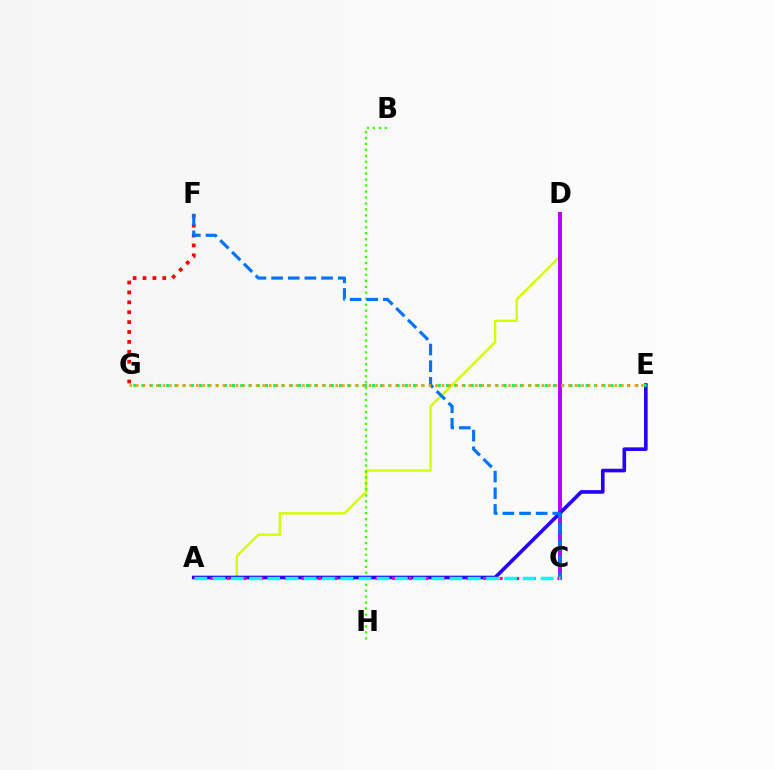{('A', 'D'): [{'color': '#d1ff00', 'line_style': 'solid', 'thickness': 1.72}], ('B', 'H'): [{'color': '#3dff00', 'line_style': 'dotted', 'thickness': 1.62}], ('C', 'D'): [{'color': '#b900ff', 'line_style': 'solid', 'thickness': 2.82}], ('A', 'E'): [{'color': '#2500ff', 'line_style': 'solid', 'thickness': 2.61}], ('A', 'C'): [{'color': '#ff00ac', 'line_style': 'dotted', 'thickness': 2.24}, {'color': '#00fff6', 'line_style': 'dashed', 'thickness': 2.48}], ('E', 'G'): [{'color': '#00ff5c', 'line_style': 'dotted', 'thickness': 2.24}, {'color': '#ff9400', 'line_style': 'dotted', 'thickness': 1.81}], ('F', 'G'): [{'color': '#ff0000', 'line_style': 'dotted', 'thickness': 2.69}], ('C', 'F'): [{'color': '#0074ff', 'line_style': 'dashed', 'thickness': 2.26}]}